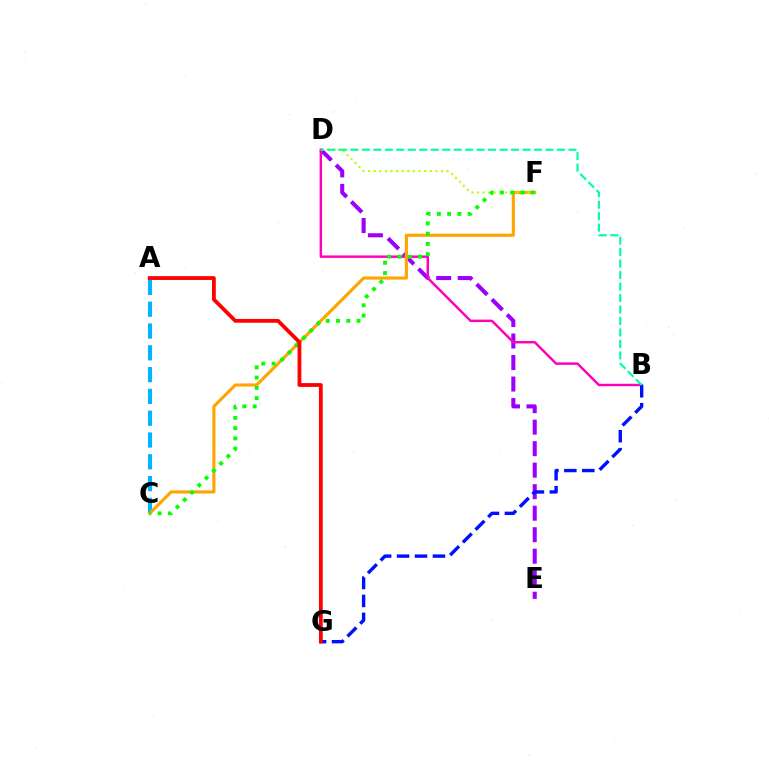{('A', 'C'): [{'color': '#00b5ff', 'line_style': 'dashed', 'thickness': 2.96}], ('D', 'E'): [{'color': '#9b00ff', 'line_style': 'dashed', 'thickness': 2.92}], ('B', 'D'): [{'color': '#ff00bd', 'line_style': 'solid', 'thickness': 1.76}, {'color': '#00ff9d', 'line_style': 'dashed', 'thickness': 1.56}], ('C', 'F'): [{'color': '#ffa500', 'line_style': 'solid', 'thickness': 2.24}, {'color': '#08ff00', 'line_style': 'dotted', 'thickness': 2.79}], ('B', 'G'): [{'color': '#0010ff', 'line_style': 'dashed', 'thickness': 2.44}], ('D', 'F'): [{'color': '#b3ff00', 'line_style': 'dotted', 'thickness': 1.52}], ('A', 'G'): [{'color': '#ff0000', 'line_style': 'solid', 'thickness': 2.73}]}